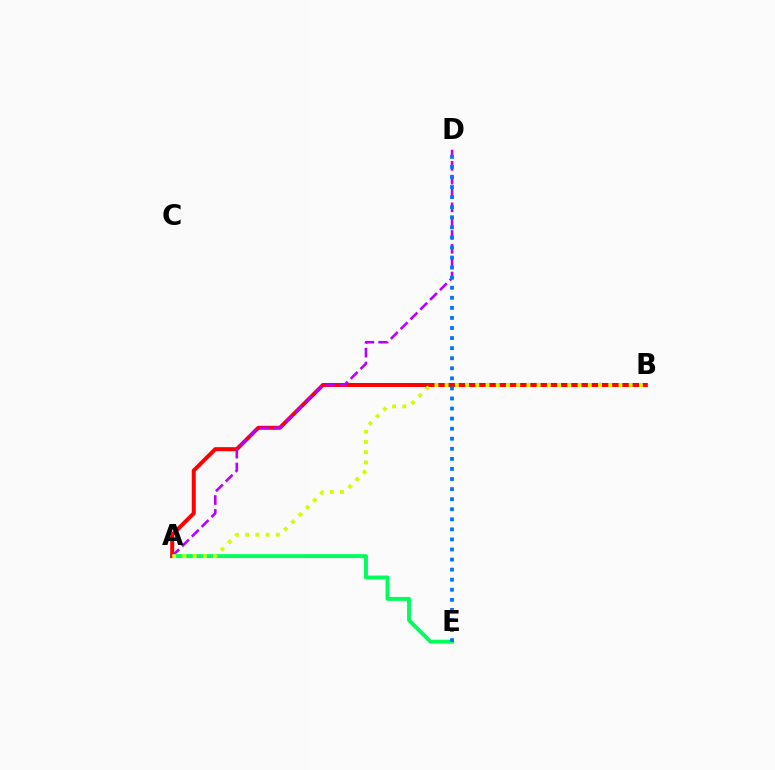{('A', 'E'): [{'color': '#00ff5c', 'line_style': 'solid', 'thickness': 2.84}], ('A', 'B'): [{'color': '#ff0000', 'line_style': 'solid', 'thickness': 2.87}, {'color': '#d1ff00', 'line_style': 'dotted', 'thickness': 2.78}], ('A', 'D'): [{'color': '#b900ff', 'line_style': 'dashed', 'thickness': 1.88}], ('D', 'E'): [{'color': '#0074ff', 'line_style': 'dotted', 'thickness': 2.74}]}